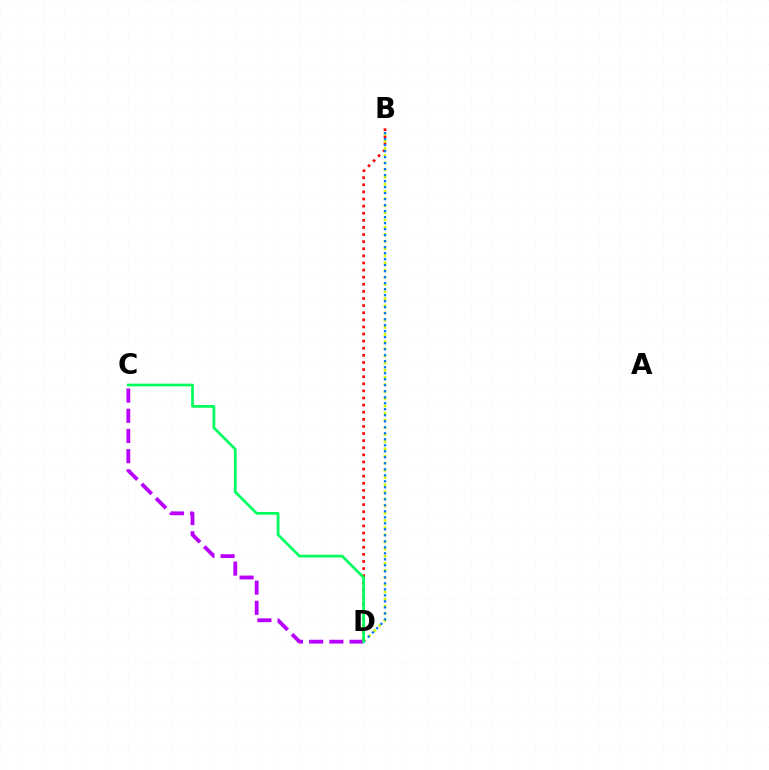{('B', 'D'): [{'color': '#ff0000', 'line_style': 'dotted', 'thickness': 1.93}, {'color': '#d1ff00', 'line_style': 'dotted', 'thickness': 1.94}, {'color': '#0074ff', 'line_style': 'dotted', 'thickness': 1.63}], ('C', 'D'): [{'color': '#b900ff', 'line_style': 'dashed', 'thickness': 2.74}, {'color': '#00ff5c', 'line_style': 'solid', 'thickness': 1.96}]}